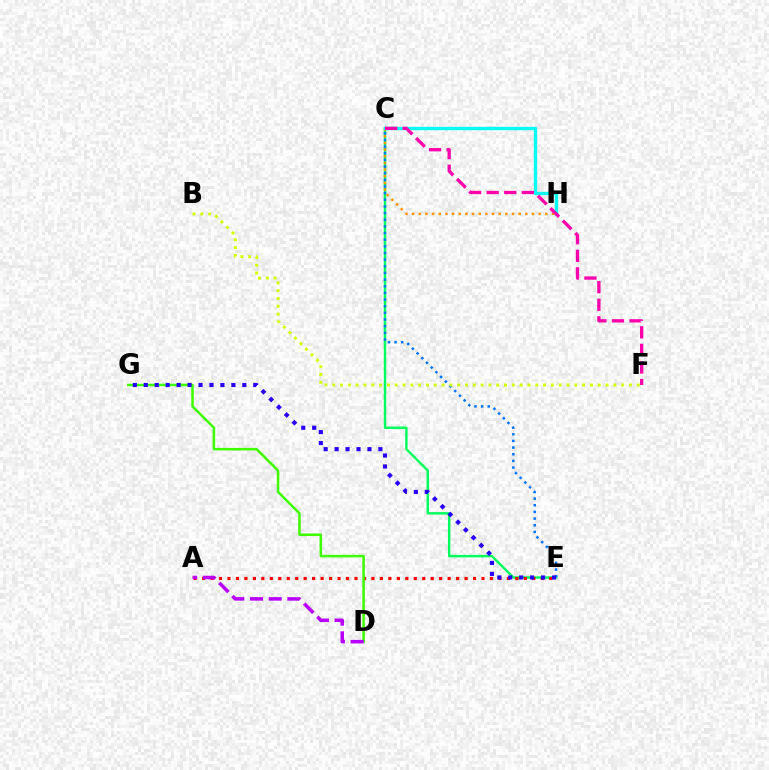{('C', 'E'): [{'color': '#00ff5c', 'line_style': 'solid', 'thickness': 1.75}, {'color': '#0074ff', 'line_style': 'dotted', 'thickness': 1.81}], ('C', 'H'): [{'color': '#ff9400', 'line_style': 'dotted', 'thickness': 1.81}, {'color': '#00fff6', 'line_style': 'solid', 'thickness': 2.41}], ('A', 'E'): [{'color': '#ff0000', 'line_style': 'dotted', 'thickness': 2.3}], ('D', 'G'): [{'color': '#3dff00', 'line_style': 'solid', 'thickness': 1.81}], ('A', 'D'): [{'color': '#b900ff', 'line_style': 'dashed', 'thickness': 2.54}], ('E', 'G'): [{'color': '#2500ff', 'line_style': 'dotted', 'thickness': 2.98}], ('C', 'F'): [{'color': '#ff00ac', 'line_style': 'dashed', 'thickness': 2.39}], ('B', 'F'): [{'color': '#d1ff00', 'line_style': 'dotted', 'thickness': 2.12}]}